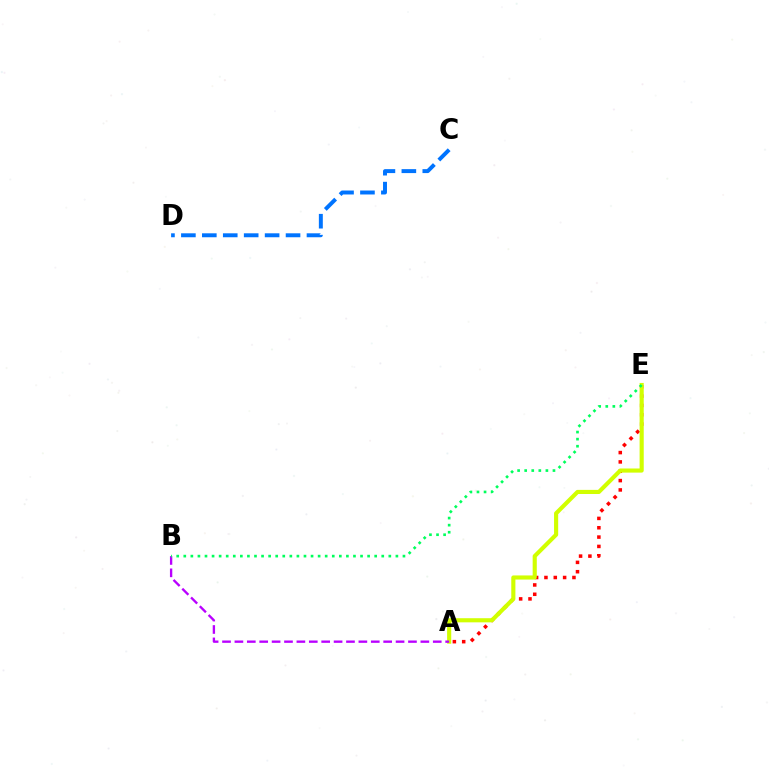{('A', 'E'): [{'color': '#ff0000', 'line_style': 'dotted', 'thickness': 2.54}, {'color': '#d1ff00', 'line_style': 'solid', 'thickness': 2.97}], ('A', 'B'): [{'color': '#b900ff', 'line_style': 'dashed', 'thickness': 1.68}], ('B', 'E'): [{'color': '#00ff5c', 'line_style': 'dotted', 'thickness': 1.92}], ('C', 'D'): [{'color': '#0074ff', 'line_style': 'dashed', 'thickness': 2.84}]}